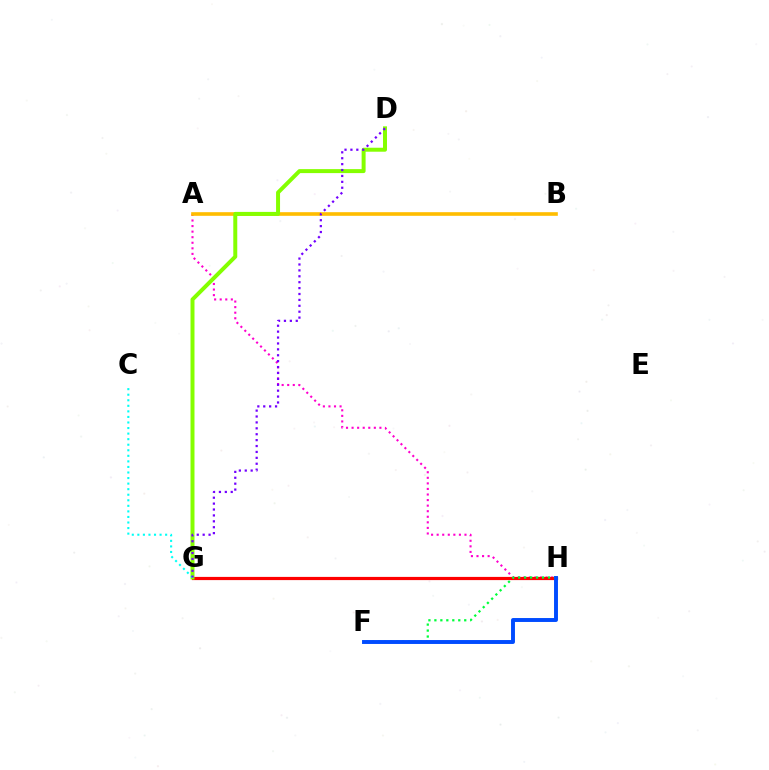{('A', 'H'): [{'color': '#ff00cf', 'line_style': 'dotted', 'thickness': 1.51}], ('G', 'H'): [{'color': '#ff0000', 'line_style': 'solid', 'thickness': 2.3}], ('F', 'H'): [{'color': '#00ff39', 'line_style': 'dotted', 'thickness': 1.62}, {'color': '#004bff', 'line_style': 'solid', 'thickness': 2.83}], ('A', 'B'): [{'color': '#ffbd00', 'line_style': 'solid', 'thickness': 2.62}], ('D', 'G'): [{'color': '#84ff00', 'line_style': 'solid', 'thickness': 2.86}, {'color': '#7200ff', 'line_style': 'dotted', 'thickness': 1.6}], ('C', 'G'): [{'color': '#00fff6', 'line_style': 'dotted', 'thickness': 1.51}]}